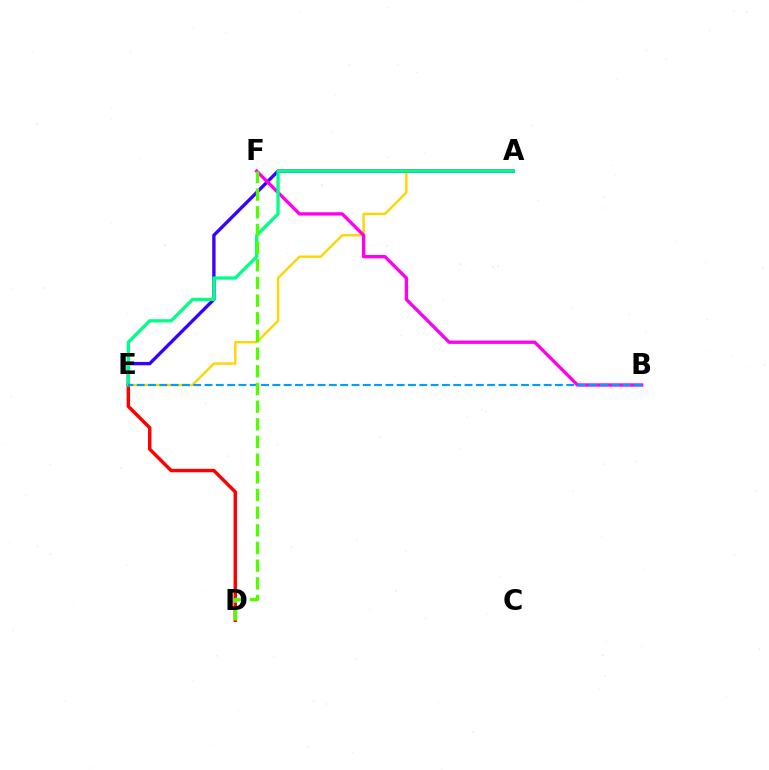{('A', 'E'): [{'color': '#ffd500', 'line_style': 'solid', 'thickness': 1.71}, {'color': '#3700ff', 'line_style': 'solid', 'thickness': 2.4}, {'color': '#00ff86', 'line_style': 'solid', 'thickness': 2.36}], ('D', 'E'): [{'color': '#ff0000', 'line_style': 'solid', 'thickness': 2.48}], ('B', 'F'): [{'color': '#ff00ed', 'line_style': 'solid', 'thickness': 2.4}], ('B', 'E'): [{'color': '#009eff', 'line_style': 'dashed', 'thickness': 1.54}], ('D', 'F'): [{'color': '#4fff00', 'line_style': 'dashed', 'thickness': 2.4}]}